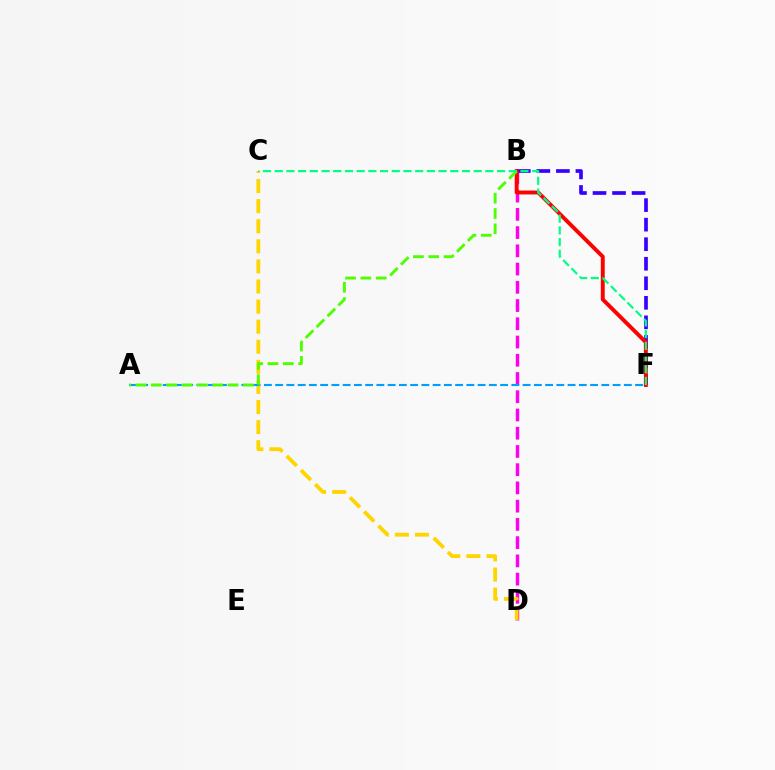{('B', 'D'): [{'color': '#ff00ed', 'line_style': 'dashed', 'thickness': 2.48}], ('B', 'F'): [{'color': '#3700ff', 'line_style': 'dashed', 'thickness': 2.65}, {'color': '#ff0000', 'line_style': 'solid', 'thickness': 2.81}], ('C', 'D'): [{'color': '#ffd500', 'line_style': 'dashed', 'thickness': 2.73}], ('A', 'F'): [{'color': '#009eff', 'line_style': 'dashed', 'thickness': 1.53}], ('A', 'B'): [{'color': '#4fff00', 'line_style': 'dashed', 'thickness': 2.08}], ('C', 'F'): [{'color': '#00ff86', 'line_style': 'dashed', 'thickness': 1.59}]}